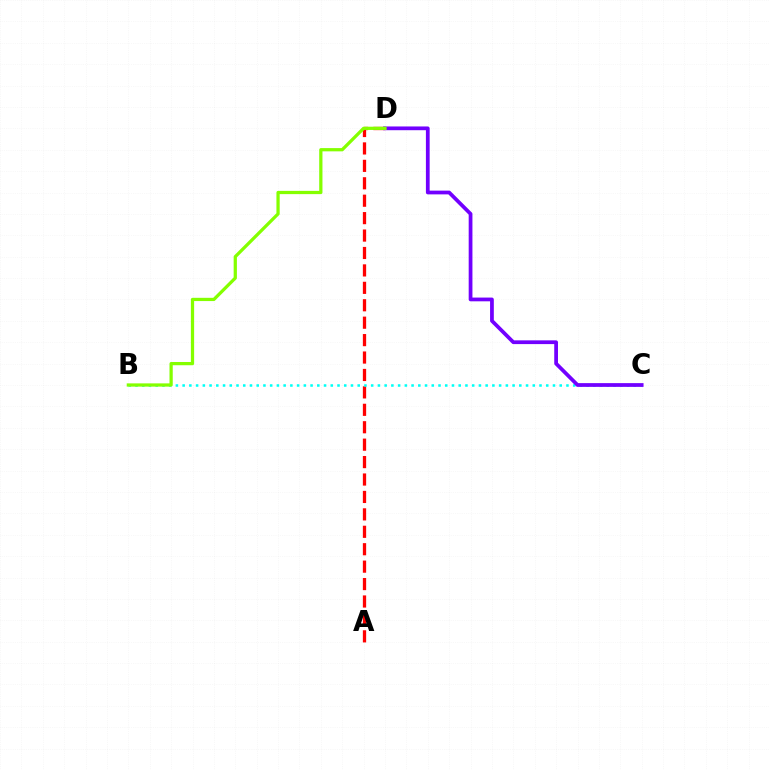{('A', 'D'): [{'color': '#ff0000', 'line_style': 'dashed', 'thickness': 2.37}], ('B', 'C'): [{'color': '#00fff6', 'line_style': 'dotted', 'thickness': 1.83}], ('C', 'D'): [{'color': '#7200ff', 'line_style': 'solid', 'thickness': 2.7}], ('B', 'D'): [{'color': '#84ff00', 'line_style': 'solid', 'thickness': 2.34}]}